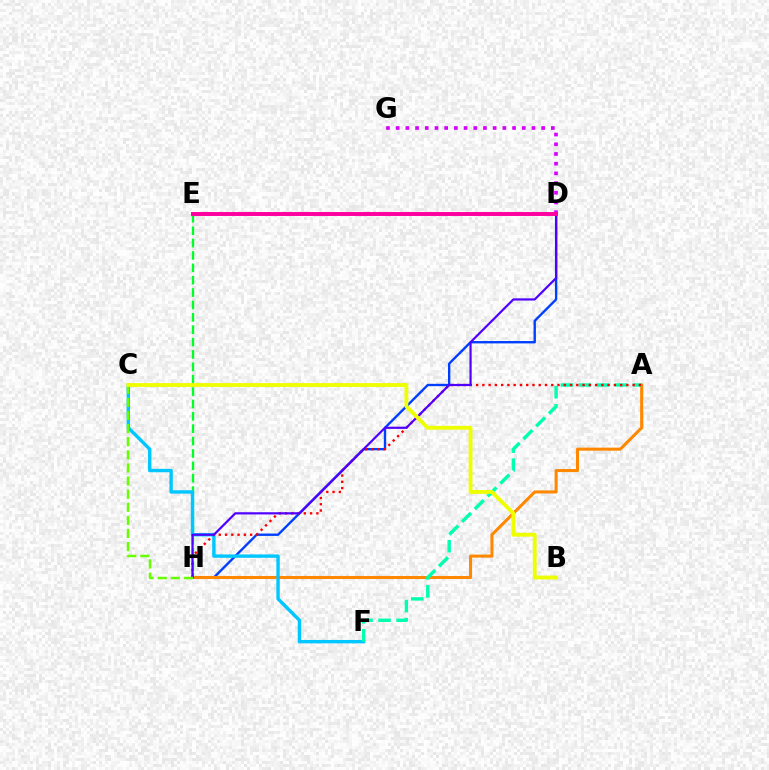{('D', 'H'): [{'color': '#003fff', 'line_style': 'solid', 'thickness': 1.71}, {'color': '#4f00ff', 'line_style': 'solid', 'thickness': 1.58}], ('E', 'H'): [{'color': '#00ff27', 'line_style': 'dashed', 'thickness': 1.68}], ('A', 'H'): [{'color': '#ff8800', 'line_style': 'solid', 'thickness': 2.19}, {'color': '#ff0000', 'line_style': 'dotted', 'thickness': 1.7}], ('C', 'F'): [{'color': '#00c7ff', 'line_style': 'solid', 'thickness': 2.45}], ('A', 'F'): [{'color': '#00ffaf', 'line_style': 'dashed', 'thickness': 2.45}], ('D', 'G'): [{'color': '#d600ff', 'line_style': 'dotted', 'thickness': 2.64}], ('C', 'H'): [{'color': '#66ff00', 'line_style': 'dashed', 'thickness': 1.78}], ('D', 'E'): [{'color': '#ff00a0', 'line_style': 'solid', 'thickness': 2.83}], ('B', 'C'): [{'color': '#eeff00', 'line_style': 'solid', 'thickness': 2.76}]}